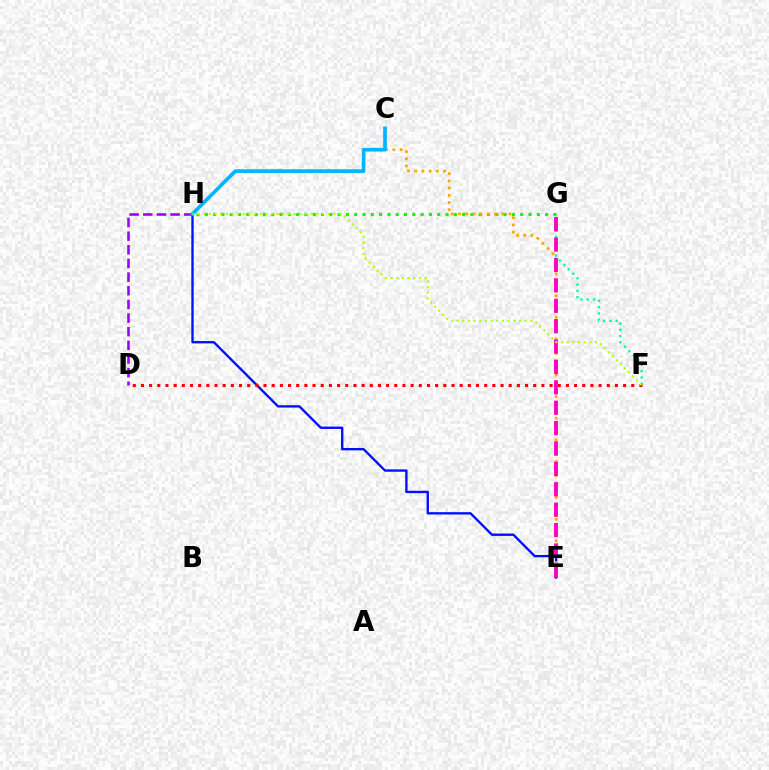{('D', 'H'): [{'color': '#9b00ff', 'line_style': 'dashed', 'thickness': 1.85}], ('F', 'G'): [{'color': '#00ff9d', 'line_style': 'dotted', 'thickness': 1.71}], ('G', 'H'): [{'color': '#08ff00', 'line_style': 'dotted', 'thickness': 2.26}], ('E', 'H'): [{'color': '#0010ff', 'line_style': 'solid', 'thickness': 1.69}], ('C', 'E'): [{'color': '#ffa500', 'line_style': 'dotted', 'thickness': 1.96}], ('D', 'F'): [{'color': '#ff0000', 'line_style': 'dotted', 'thickness': 2.22}], ('C', 'H'): [{'color': '#00b5ff', 'line_style': 'solid', 'thickness': 2.63}], ('E', 'G'): [{'color': '#ff00bd', 'line_style': 'dashed', 'thickness': 2.77}], ('F', 'H'): [{'color': '#b3ff00', 'line_style': 'dotted', 'thickness': 1.54}]}